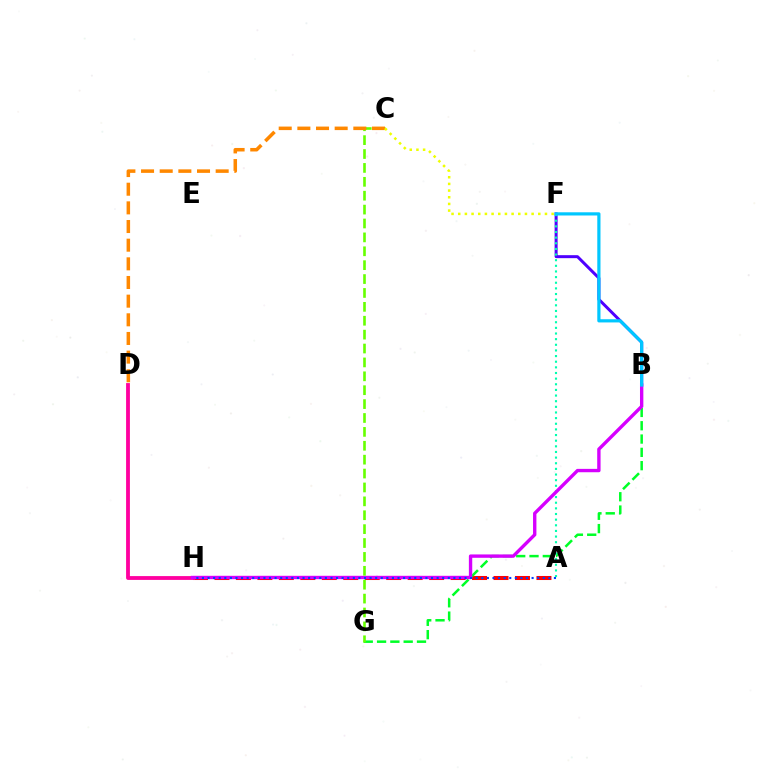{('A', 'H'): [{'color': '#ff0000', 'line_style': 'dashed', 'thickness': 2.92}, {'color': '#003fff', 'line_style': 'dotted', 'thickness': 1.52}], ('D', 'H'): [{'color': '#ff00a0', 'line_style': 'solid', 'thickness': 2.75}], ('B', 'F'): [{'color': '#4f00ff', 'line_style': 'solid', 'thickness': 2.15}, {'color': '#00c7ff', 'line_style': 'solid', 'thickness': 2.3}], ('B', 'G'): [{'color': '#00ff27', 'line_style': 'dashed', 'thickness': 1.81}], ('A', 'F'): [{'color': '#00ffaf', 'line_style': 'dotted', 'thickness': 1.53}], ('B', 'H'): [{'color': '#d600ff', 'line_style': 'solid', 'thickness': 2.42}], ('C', 'G'): [{'color': '#66ff00', 'line_style': 'dashed', 'thickness': 1.89}], ('C', 'D'): [{'color': '#ff8800', 'line_style': 'dashed', 'thickness': 2.53}], ('C', 'F'): [{'color': '#eeff00', 'line_style': 'dotted', 'thickness': 1.81}]}